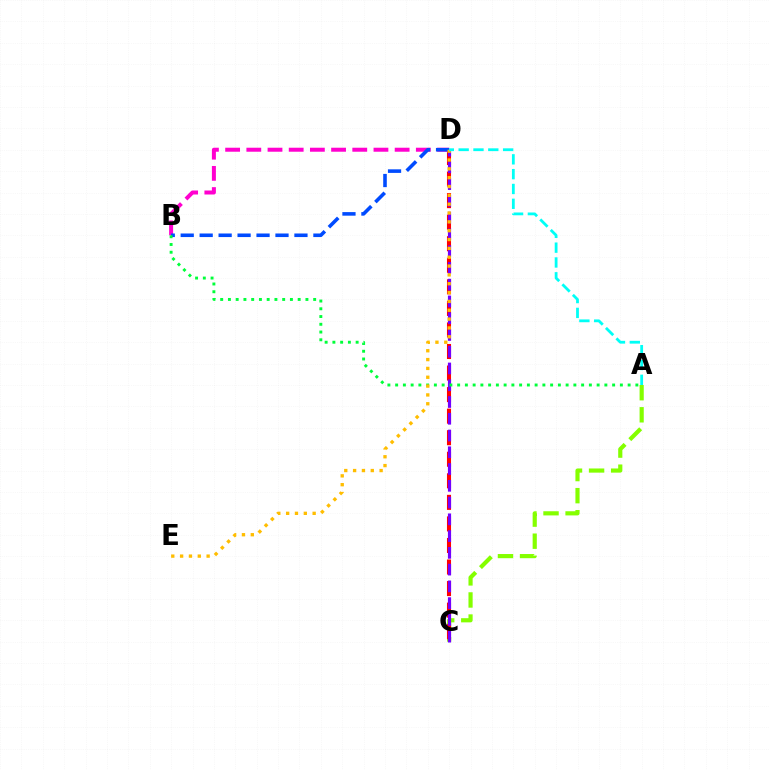{('A', 'C'): [{'color': '#84ff00', 'line_style': 'dashed', 'thickness': 3.0}], ('C', 'D'): [{'color': '#ff0000', 'line_style': 'dashed', 'thickness': 2.93}, {'color': '#7200ff', 'line_style': 'dashed', 'thickness': 2.28}], ('B', 'D'): [{'color': '#ff00cf', 'line_style': 'dashed', 'thickness': 2.88}, {'color': '#004bff', 'line_style': 'dashed', 'thickness': 2.58}], ('A', 'B'): [{'color': '#00ff39', 'line_style': 'dotted', 'thickness': 2.11}], ('D', 'E'): [{'color': '#ffbd00', 'line_style': 'dotted', 'thickness': 2.4}], ('A', 'D'): [{'color': '#00fff6', 'line_style': 'dashed', 'thickness': 2.01}]}